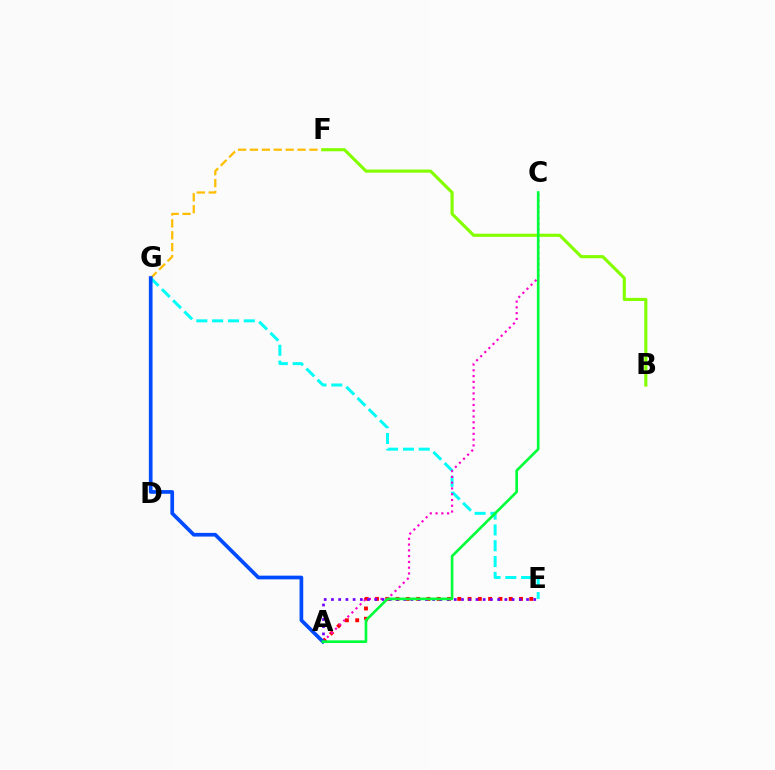{('A', 'E'): [{'color': '#ff0000', 'line_style': 'dotted', 'thickness': 2.8}, {'color': '#7200ff', 'line_style': 'dotted', 'thickness': 1.96}], ('E', 'G'): [{'color': '#00fff6', 'line_style': 'dashed', 'thickness': 2.15}], ('A', 'C'): [{'color': '#ff00cf', 'line_style': 'dotted', 'thickness': 1.57}, {'color': '#00ff39', 'line_style': 'solid', 'thickness': 1.91}], ('F', 'G'): [{'color': '#ffbd00', 'line_style': 'dashed', 'thickness': 1.62}], ('B', 'F'): [{'color': '#84ff00', 'line_style': 'solid', 'thickness': 2.26}], ('A', 'G'): [{'color': '#004bff', 'line_style': 'solid', 'thickness': 2.67}]}